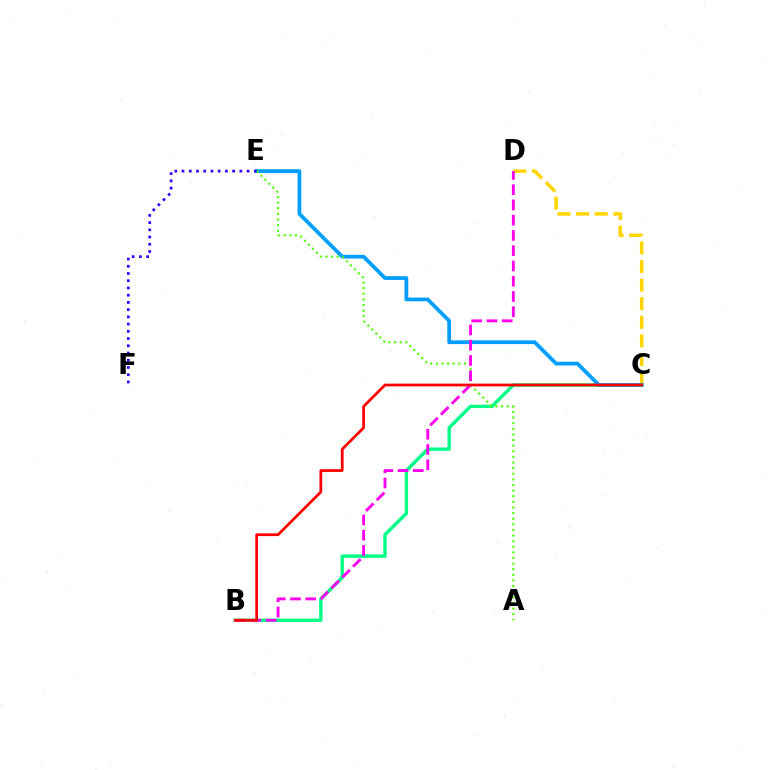{('B', 'C'): [{'color': '#00ff86', 'line_style': 'solid', 'thickness': 2.43}, {'color': '#ff0000', 'line_style': 'solid', 'thickness': 1.98}], ('C', 'D'): [{'color': '#ffd500', 'line_style': 'dashed', 'thickness': 2.53}], ('C', 'E'): [{'color': '#009eff', 'line_style': 'solid', 'thickness': 2.7}], ('A', 'E'): [{'color': '#4fff00', 'line_style': 'dotted', 'thickness': 1.53}], ('B', 'D'): [{'color': '#ff00ed', 'line_style': 'dashed', 'thickness': 2.07}], ('E', 'F'): [{'color': '#3700ff', 'line_style': 'dotted', 'thickness': 1.96}]}